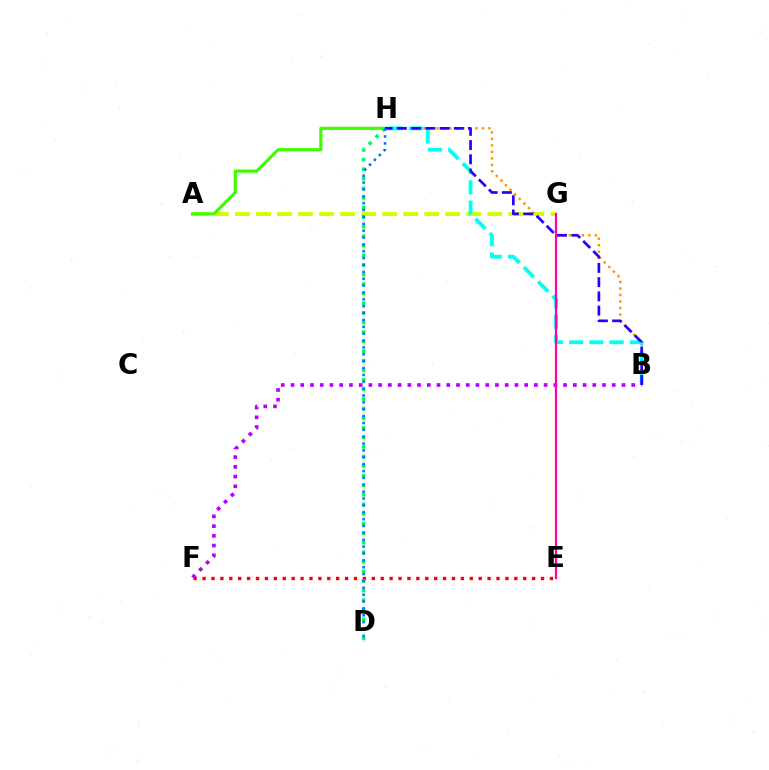{('E', 'F'): [{'color': '#ff0000', 'line_style': 'dotted', 'thickness': 2.42}], ('A', 'G'): [{'color': '#d1ff00', 'line_style': 'dashed', 'thickness': 2.86}], ('B', 'H'): [{'color': '#ff9400', 'line_style': 'dotted', 'thickness': 1.77}, {'color': '#00fff6', 'line_style': 'dashed', 'thickness': 2.75}, {'color': '#2500ff', 'line_style': 'dashed', 'thickness': 1.93}], ('B', 'F'): [{'color': '#b900ff', 'line_style': 'dotted', 'thickness': 2.64}], ('A', 'H'): [{'color': '#3dff00', 'line_style': 'solid', 'thickness': 2.29}], ('E', 'G'): [{'color': '#ff00ac', 'line_style': 'solid', 'thickness': 1.59}], ('D', 'H'): [{'color': '#00ff5c', 'line_style': 'dotted', 'thickness': 2.6}, {'color': '#0074ff', 'line_style': 'dotted', 'thickness': 1.87}]}